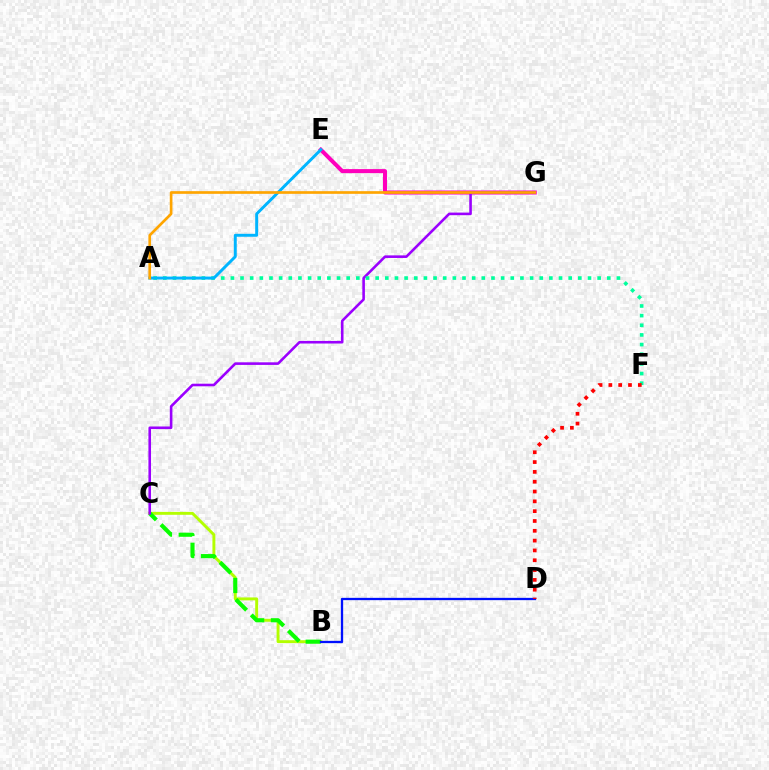{('B', 'C'): [{'color': '#b3ff00', 'line_style': 'solid', 'thickness': 2.11}, {'color': '#08ff00', 'line_style': 'dashed', 'thickness': 2.96}], ('E', 'G'): [{'color': '#ff00bd', 'line_style': 'solid', 'thickness': 2.89}], ('B', 'D'): [{'color': '#0010ff', 'line_style': 'solid', 'thickness': 1.65}], ('C', 'G'): [{'color': '#9b00ff', 'line_style': 'solid', 'thickness': 1.87}], ('A', 'F'): [{'color': '#00ff9d', 'line_style': 'dotted', 'thickness': 2.62}], ('A', 'E'): [{'color': '#00b5ff', 'line_style': 'solid', 'thickness': 2.12}], ('A', 'G'): [{'color': '#ffa500', 'line_style': 'solid', 'thickness': 1.93}], ('D', 'F'): [{'color': '#ff0000', 'line_style': 'dotted', 'thickness': 2.67}]}